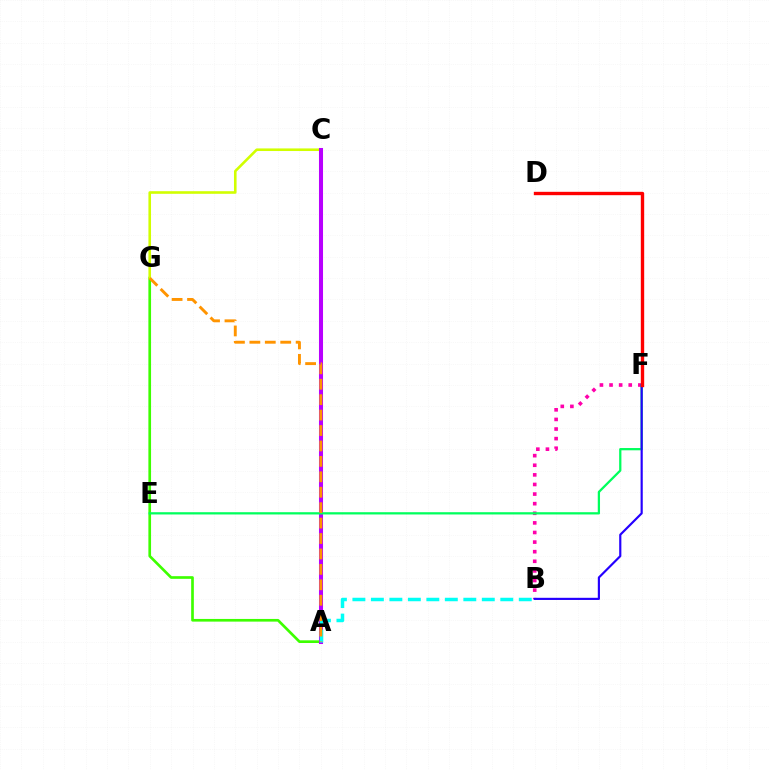{('A', 'G'): [{'color': '#3dff00', 'line_style': 'solid', 'thickness': 1.93}, {'color': '#ff9400', 'line_style': 'dashed', 'thickness': 2.1}], ('B', 'F'): [{'color': '#ff00ac', 'line_style': 'dotted', 'thickness': 2.61}, {'color': '#2500ff', 'line_style': 'solid', 'thickness': 1.56}], ('C', 'G'): [{'color': '#d1ff00', 'line_style': 'solid', 'thickness': 1.87}], ('A', 'C'): [{'color': '#0074ff', 'line_style': 'solid', 'thickness': 2.56}, {'color': '#b900ff', 'line_style': 'solid', 'thickness': 2.91}], ('E', 'F'): [{'color': '#00ff5c', 'line_style': 'solid', 'thickness': 1.63}], ('D', 'F'): [{'color': '#ff0000', 'line_style': 'solid', 'thickness': 2.43}], ('A', 'B'): [{'color': '#00fff6', 'line_style': 'dashed', 'thickness': 2.51}]}